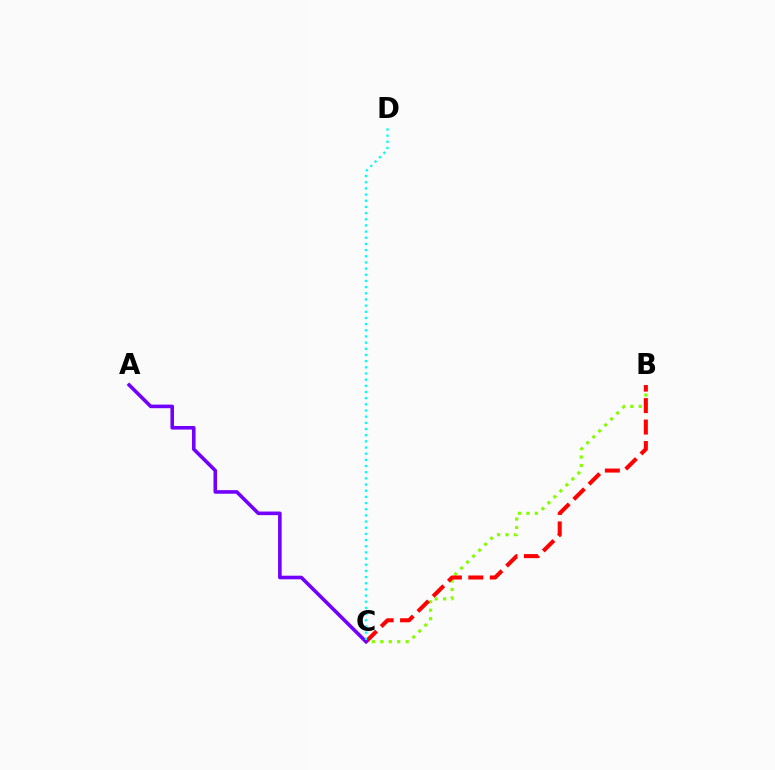{('B', 'C'): [{'color': '#84ff00', 'line_style': 'dotted', 'thickness': 2.3}, {'color': '#ff0000', 'line_style': 'dashed', 'thickness': 2.92}], ('A', 'C'): [{'color': '#7200ff', 'line_style': 'solid', 'thickness': 2.59}], ('C', 'D'): [{'color': '#00fff6', 'line_style': 'dotted', 'thickness': 1.68}]}